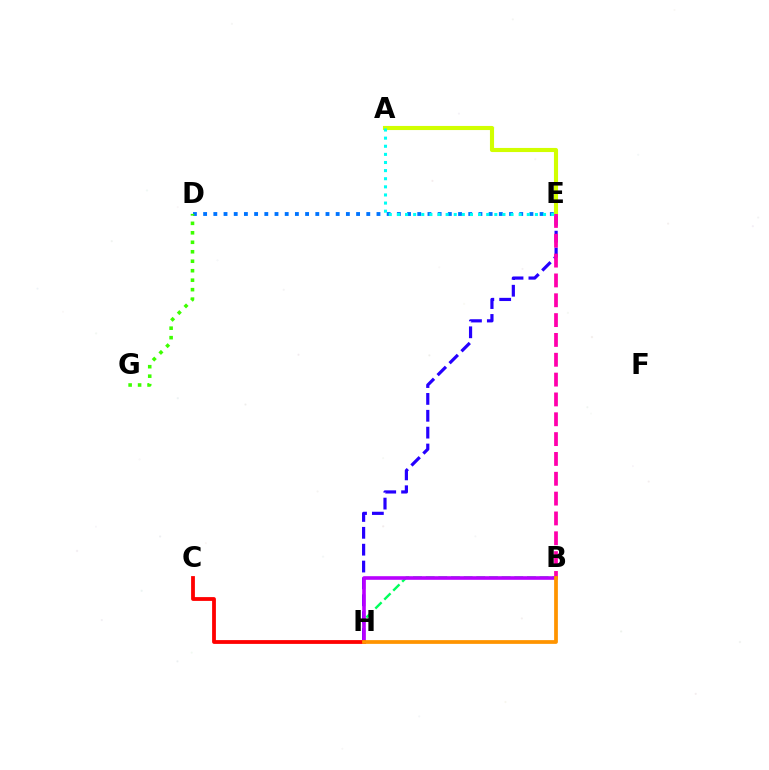{('B', 'H'): [{'color': '#00ff5c', 'line_style': 'dashed', 'thickness': 1.72}, {'color': '#b900ff', 'line_style': 'solid', 'thickness': 2.6}, {'color': '#ff9400', 'line_style': 'solid', 'thickness': 2.7}], ('E', 'H'): [{'color': '#2500ff', 'line_style': 'dashed', 'thickness': 2.29}], ('D', 'E'): [{'color': '#0074ff', 'line_style': 'dotted', 'thickness': 2.77}], ('A', 'E'): [{'color': '#d1ff00', 'line_style': 'solid', 'thickness': 2.96}, {'color': '#00fff6', 'line_style': 'dotted', 'thickness': 2.21}], ('C', 'H'): [{'color': '#ff0000', 'line_style': 'solid', 'thickness': 2.73}], ('B', 'E'): [{'color': '#ff00ac', 'line_style': 'dashed', 'thickness': 2.69}], ('D', 'G'): [{'color': '#3dff00', 'line_style': 'dotted', 'thickness': 2.57}]}